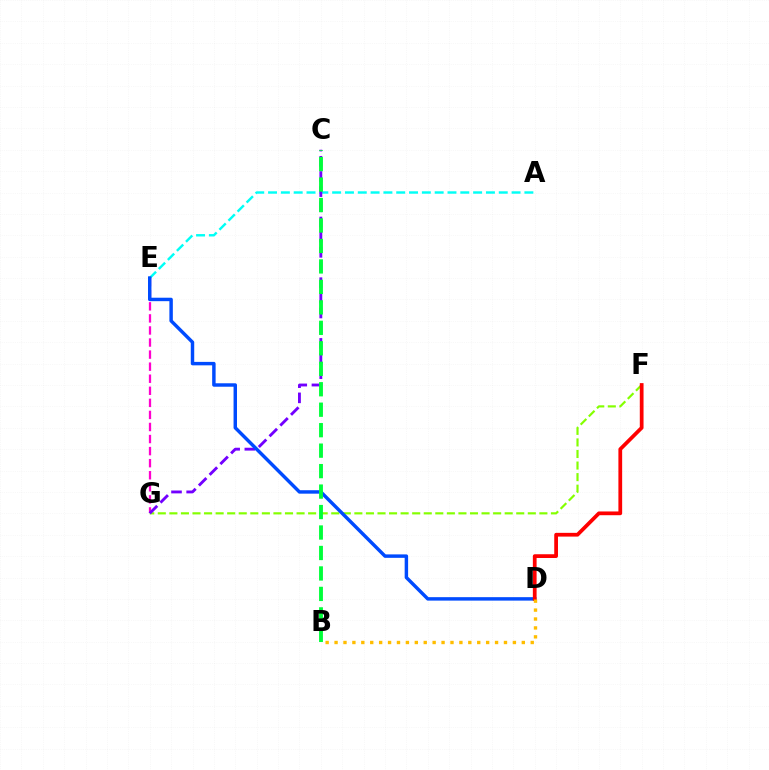{('F', 'G'): [{'color': '#84ff00', 'line_style': 'dashed', 'thickness': 1.57}], ('A', 'E'): [{'color': '#00fff6', 'line_style': 'dashed', 'thickness': 1.74}], ('E', 'G'): [{'color': '#ff00cf', 'line_style': 'dashed', 'thickness': 1.64}], ('C', 'G'): [{'color': '#7200ff', 'line_style': 'dashed', 'thickness': 2.06}], ('D', 'E'): [{'color': '#004bff', 'line_style': 'solid', 'thickness': 2.48}], ('D', 'F'): [{'color': '#ff0000', 'line_style': 'solid', 'thickness': 2.7}], ('B', 'D'): [{'color': '#ffbd00', 'line_style': 'dotted', 'thickness': 2.42}], ('B', 'C'): [{'color': '#00ff39', 'line_style': 'dashed', 'thickness': 2.78}]}